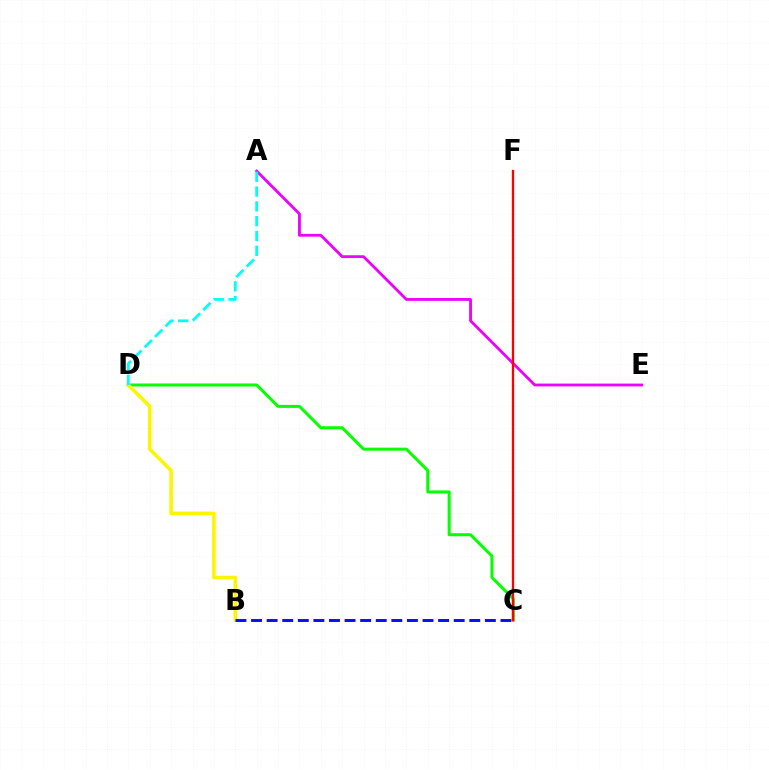{('C', 'D'): [{'color': '#08ff00', 'line_style': 'solid', 'thickness': 2.18}], ('B', 'D'): [{'color': '#fcf500', 'line_style': 'solid', 'thickness': 2.54}], ('B', 'C'): [{'color': '#0010ff', 'line_style': 'dashed', 'thickness': 2.12}], ('A', 'E'): [{'color': '#ee00ff', 'line_style': 'solid', 'thickness': 2.03}], ('A', 'D'): [{'color': '#00fff6', 'line_style': 'dashed', 'thickness': 2.01}], ('C', 'F'): [{'color': '#ff0000', 'line_style': 'solid', 'thickness': 1.67}]}